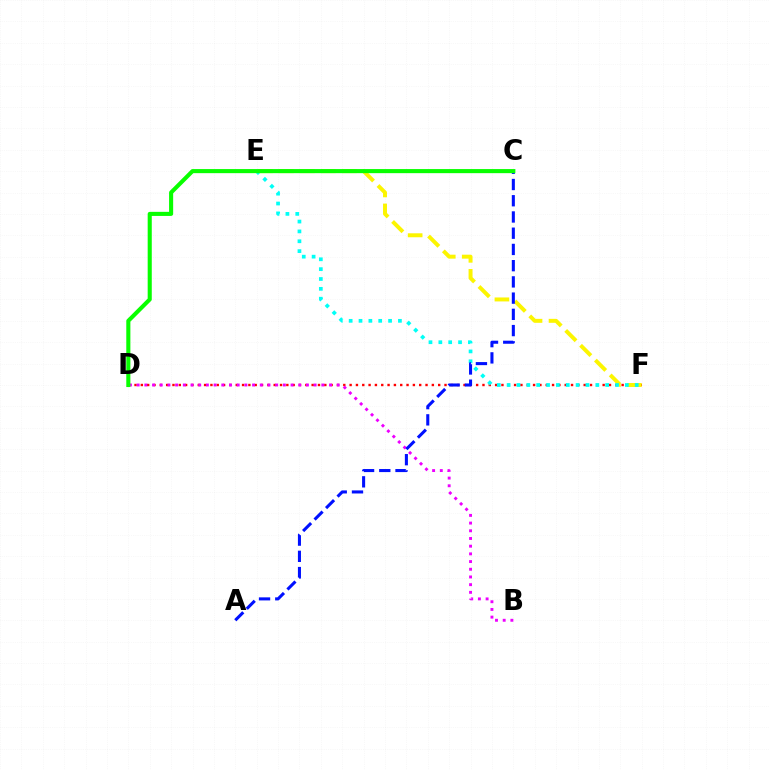{('D', 'F'): [{'color': '#ff0000', 'line_style': 'dotted', 'thickness': 1.72}], ('E', 'F'): [{'color': '#fcf500', 'line_style': 'dashed', 'thickness': 2.85}, {'color': '#00fff6', 'line_style': 'dotted', 'thickness': 2.68}], ('B', 'D'): [{'color': '#ee00ff', 'line_style': 'dotted', 'thickness': 2.09}], ('A', 'C'): [{'color': '#0010ff', 'line_style': 'dashed', 'thickness': 2.2}], ('C', 'D'): [{'color': '#08ff00', 'line_style': 'solid', 'thickness': 2.94}]}